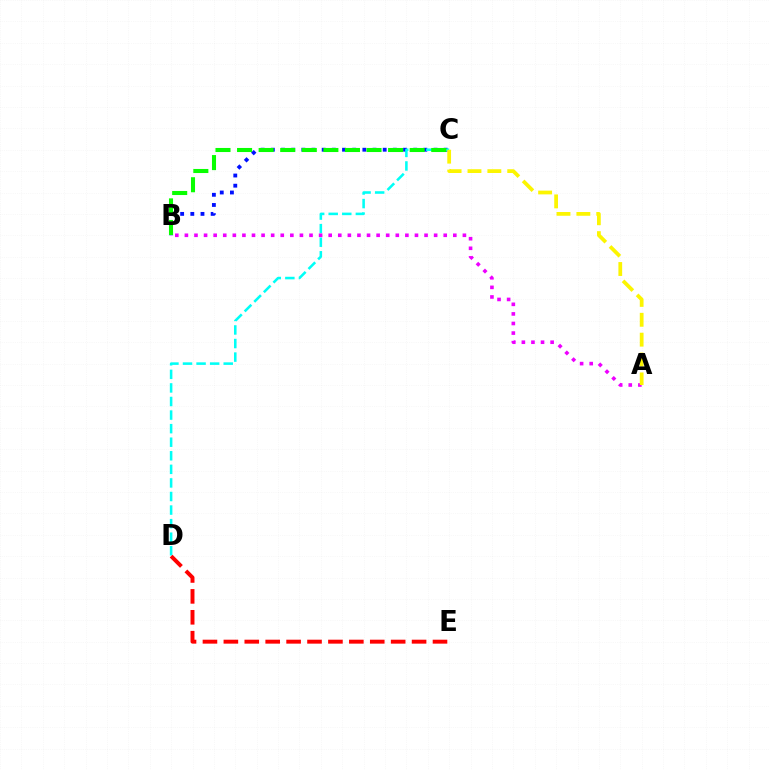{('B', 'C'): [{'color': '#0010ff', 'line_style': 'dotted', 'thickness': 2.76}, {'color': '#08ff00', 'line_style': 'dashed', 'thickness': 2.93}], ('C', 'D'): [{'color': '#00fff6', 'line_style': 'dashed', 'thickness': 1.84}], ('D', 'E'): [{'color': '#ff0000', 'line_style': 'dashed', 'thickness': 2.84}], ('A', 'B'): [{'color': '#ee00ff', 'line_style': 'dotted', 'thickness': 2.6}], ('A', 'C'): [{'color': '#fcf500', 'line_style': 'dashed', 'thickness': 2.7}]}